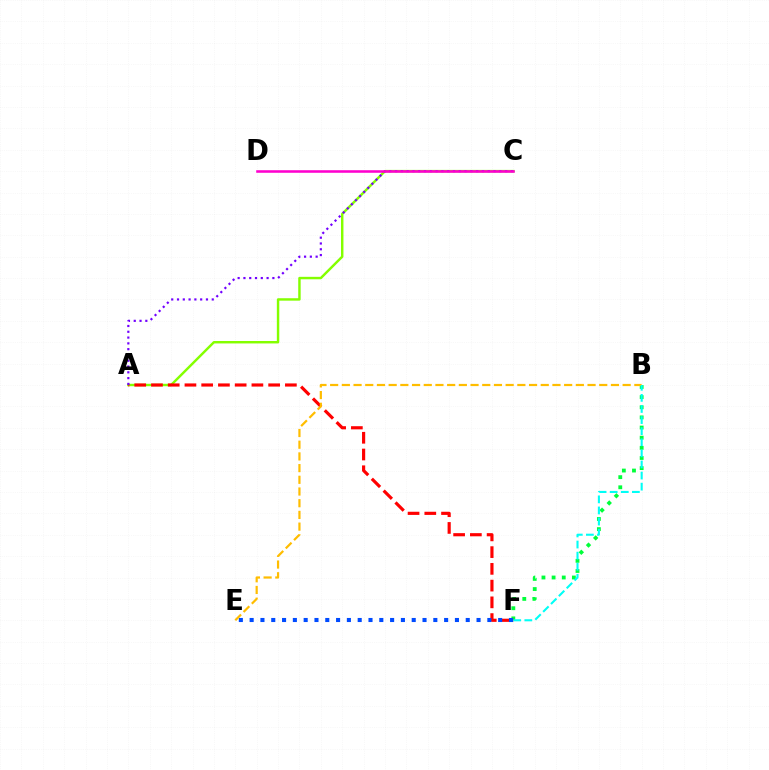{('B', 'F'): [{'color': '#00ff39', 'line_style': 'dotted', 'thickness': 2.76}, {'color': '#00fff6', 'line_style': 'dashed', 'thickness': 1.51}], ('A', 'C'): [{'color': '#84ff00', 'line_style': 'solid', 'thickness': 1.75}, {'color': '#7200ff', 'line_style': 'dotted', 'thickness': 1.57}], ('A', 'F'): [{'color': '#ff0000', 'line_style': 'dashed', 'thickness': 2.27}], ('C', 'D'): [{'color': '#ff00cf', 'line_style': 'solid', 'thickness': 1.84}], ('E', 'F'): [{'color': '#004bff', 'line_style': 'dotted', 'thickness': 2.94}], ('B', 'E'): [{'color': '#ffbd00', 'line_style': 'dashed', 'thickness': 1.59}]}